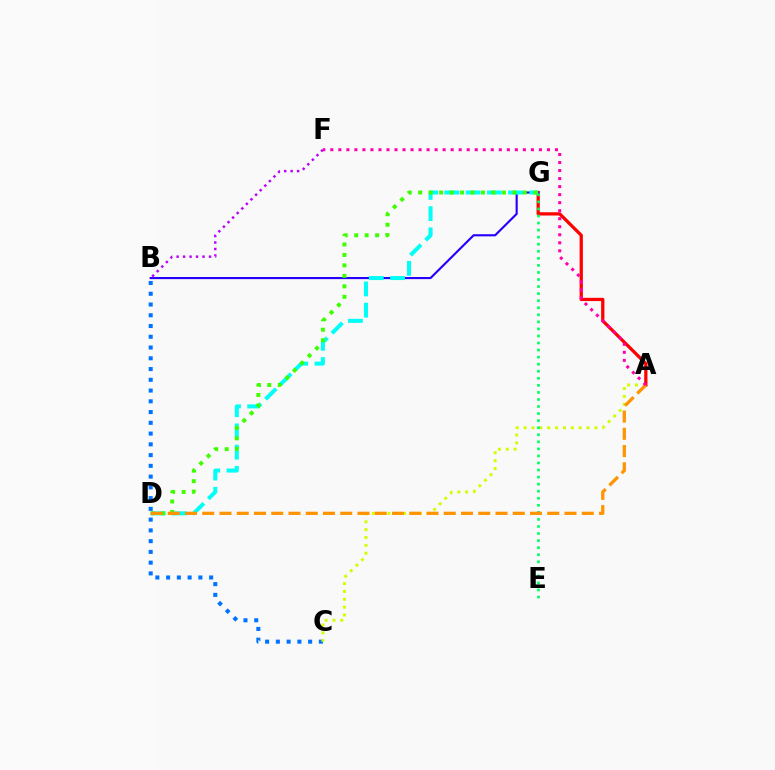{('A', 'G'): [{'color': '#ff0000', 'line_style': 'solid', 'thickness': 2.35}], ('B', 'G'): [{'color': '#2500ff', 'line_style': 'solid', 'thickness': 1.54}], ('B', 'F'): [{'color': '#b900ff', 'line_style': 'dotted', 'thickness': 1.76}], ('D', 'G'): [{'color': '#00fff6', 'line_style': 'dashed', 'thickness': 2.88}, {'color': '#3dff00', 'line_style': 'dotted', 'thickness': 2.84}], ('B', 'C'): [{'color': '#0074ff', 'line_style': 'dotted', 'thickness': 2.92}], ('A', 'C'): [{'color': '#d1ff00', 'line_style': 'dotted', 'thickness': 2.14}], ('E', 'G'): [{'color': '#00ff5c', 'line_style': 'dotted', 'thickness': 1.92}], ('A', 'D'): [{'color': '#ff9400', 'line_style': 'dashed', 'thickness': 2.34}], ('A', 'F'): [{'color': '#ff00ac', 'line_style': 'dotted', 'thickness': 2.18}]}